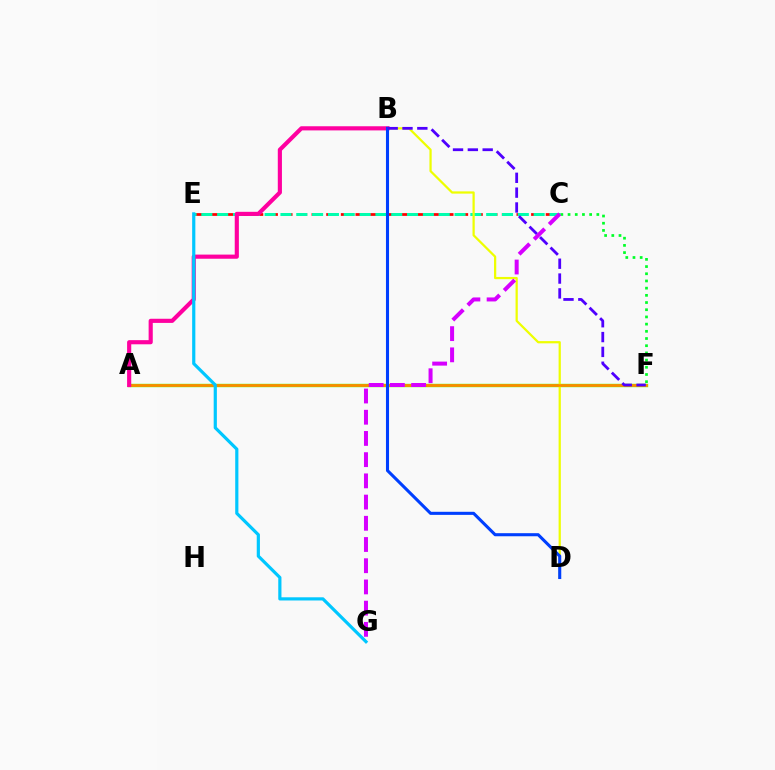{('C', 'F'): [{'color': '#00ff27', 'line_style': 'dotted', 'thickness': 1.95}], ('A', 'F'): [{'color': '#66ff00', 'line_style': 'solid', 'thickness': 2.45}, {'color': '#ff8800', 'line_style': 'solid', 'thickness': 1.93}], ('C', 'E'): [{'color': '#ff0000', 'line_style': 'dashed', 'thickness': 1.99}, {'color': '#00ffaf', 'line_style': 'dashed', 'thickness': 2.15}], ('B', 'D'): [{'color': '#eeff00', 'line_style': 'solid', 'thickness': 1.61}, {'color': '#003fff', 'line_style': 'solid', 'thickness': 2.22}], ('C', 'G'): [{'color': '#d600ff', 'line_style': 'dashed', 'thickness': 2.88}], ('A', 'B'): [{'color': '#ff00a0', 'line_style': 'solid', 'thickness': 2.98}], ('E', 'G'): [{'color': '#00c7ff', 'line_style': 'solid', 'thickness': 2.29}], ('B', 'F'): [{'color': '#4f00ff', 'line_style': 'dashed', 'thickness': 2.02}]}